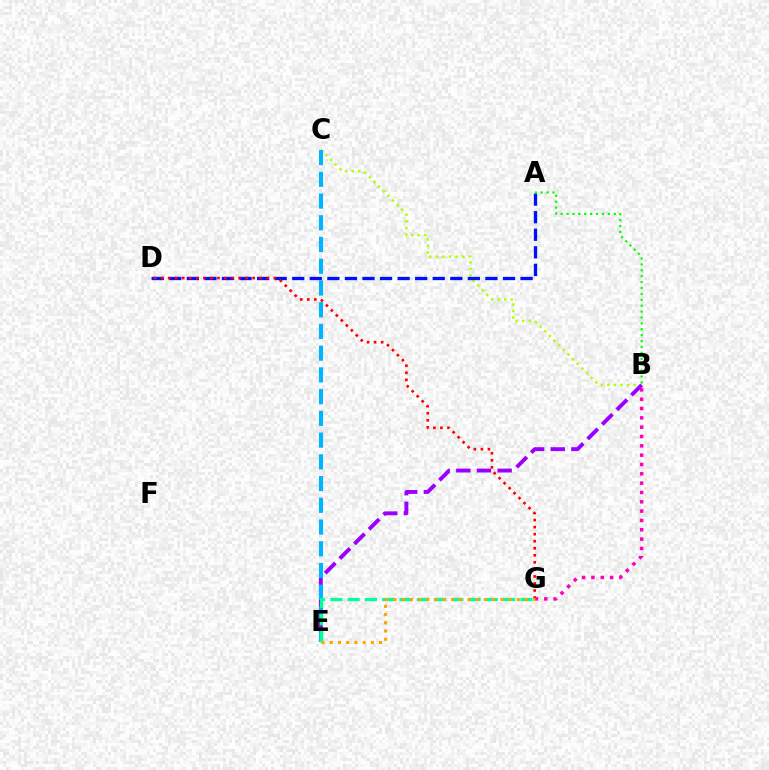{('B', 'C'): [{'color': '#b3ff00', 'line_style': 'dotted', 'thickness': 1.79}], ('B', 'G'): [{'color': '#ff00bd', 'line_style': 'dotted', 'thickness': 2.53}], ('B', 'E'): [{'color': '#9b00ff', 'line_style': 'dashed', 'thickness': 2.81}], ('C', 'E'): [{'color': '#00b5ff', 'line_style': 'dashed', 'thickness': 2.95}], ('E', 'G'): [{'color': '#00ff9d', 'line_style': 'dashed', 'thickness': 2.35}, {'color': '#ffa500', 'line_style': 'dotted', 'thickness': 2.23}], ('A', 'D'): [{'color': '#0010ff', 'line_style': 'dashed', 'thickness': 2.39}], ('A', 'B'): [{'color': '#08ff00', 'line_style': 'dotted', 'thickness': 1.6}], ('D', 'G'): [{'color': '#ff0000', 'line_style': 'dotted', 'thickness': 1.91}]}